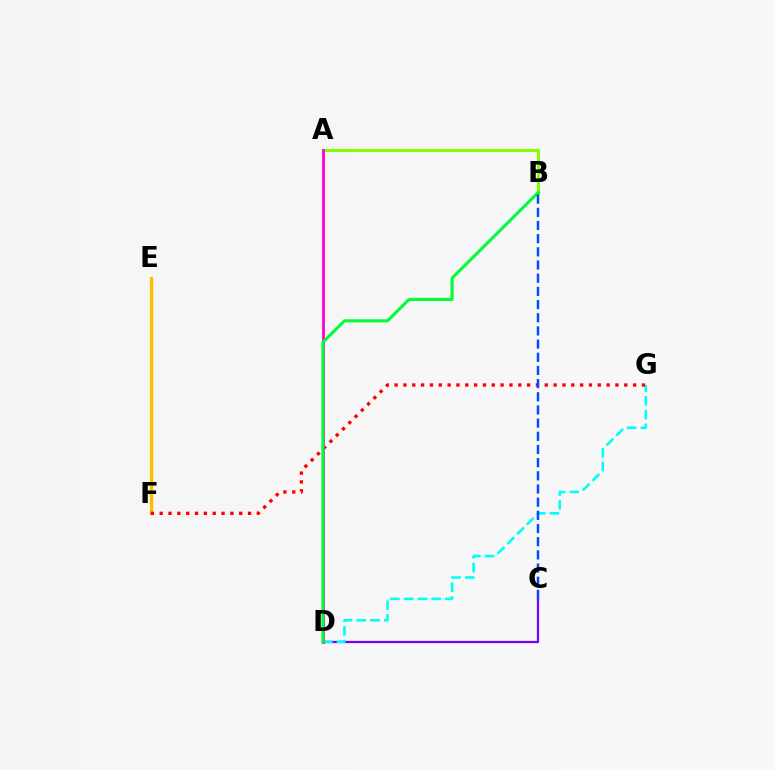{('E', 'F'): [{'color': '#ffbd00', 'line_style': 'solid', 'thickness': 2.42}], ('C', 'D'): [{'color': '#7200ff', 'line_style': 'solid', 'thickness': 1.62}], ('D', 'G'): [{'color': '#00fff6', 'line_style': 'dashed', 'thickness': 1.87}], ('A', 'B'): [{'color': '#84ff00', 'line_style': 'solid', 'thickness': 2.2}], ('F', 'G'): [{'color': '#ff0000', 'line_style': 'dotted', 'thickness': 2.4}], ('A', 'D'): [{'color': '#ff00cf', 'line_style': 'solid', 'thickness': 2.01}], ('B', 'D'): [{'color': '#00ff39', 'line_style': 'solid', 'thickness': 2.22}], ('B', 'C'): [{'color': '#004bff', 'line_style': 'dashed', 'thickness': 1.79}]}